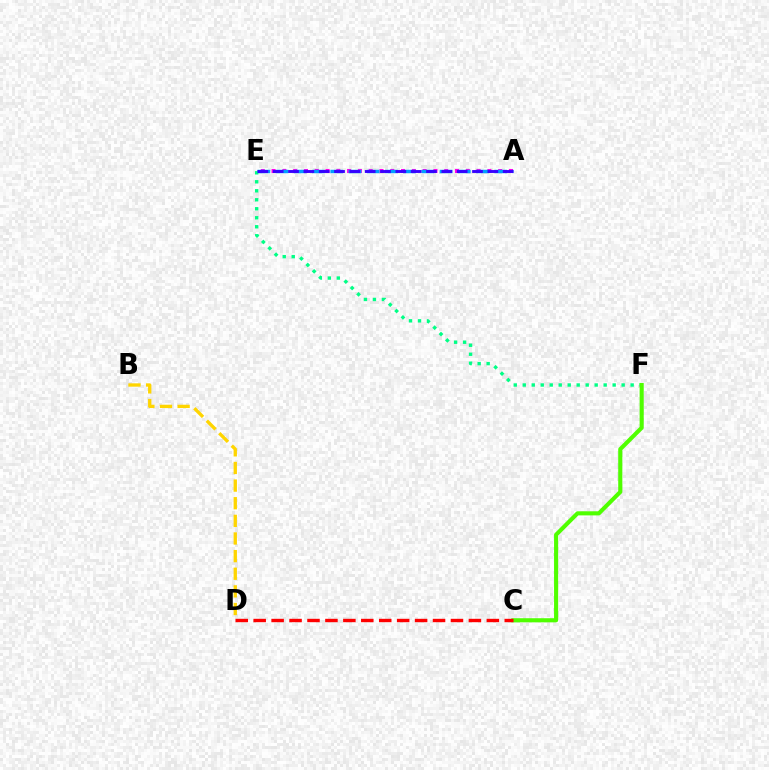{('E', 'F'): [{'color': '#00ff86', 'line_style': 'dotted', 'thickness': 2.44}], ('A', 'E'): [{'color': '#ff00ed', 'line_style': 'dotted', 'thickness': 2.93}, {'color': '#009eff', 'line_style': 'dashed', 'thickness': 2.47}, {'color': '#3700ff', 'line_style': 'dashed', 'thickness': 2.08}], ('B', 'D'): [{'color': '#ffd500', 'line_style': 'dashed', 'thickness': 2.4}], ('C', 'F'): [{'color': '#4fff00', 'line_style': 'solid', 'thickness': 2.96}], ('C', 'D'): [{'color': '#ff0000', 'line_style': 'dashed', 'thickness': 2.44}]}